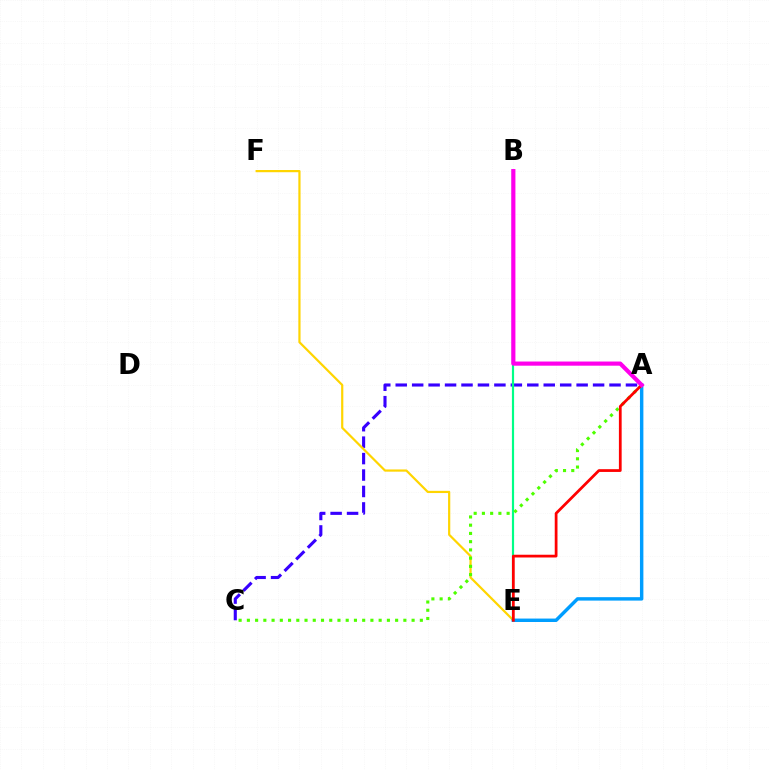{('A', 'C'): [{'color': '#3700ff', 'line_style': 'dashed', 'thickness': 2.23}, {'color': '#4fff00', 'line_style': 'dotted', 'thickness': 2.24}], ('E', 'F'): [{'color': '#ffd500', 'line_style': 'solid', 'thickness': 1.59}], ('B', 'E'): [{'color': '#00ff86', 'line_style': 'solid', 'thickness': 1.57}], ('A', 'E'): [{'color': '#009eff', 'line_style': 'solid', 'thickness': 2.47}, {'color': '#ff0000', 'line_style': 'solid', 'thickness': 1.98}], ('A', 'B'): [{'color': '#ff00ed', 'line_style': 'solid', 'thickness': 3.0}]}